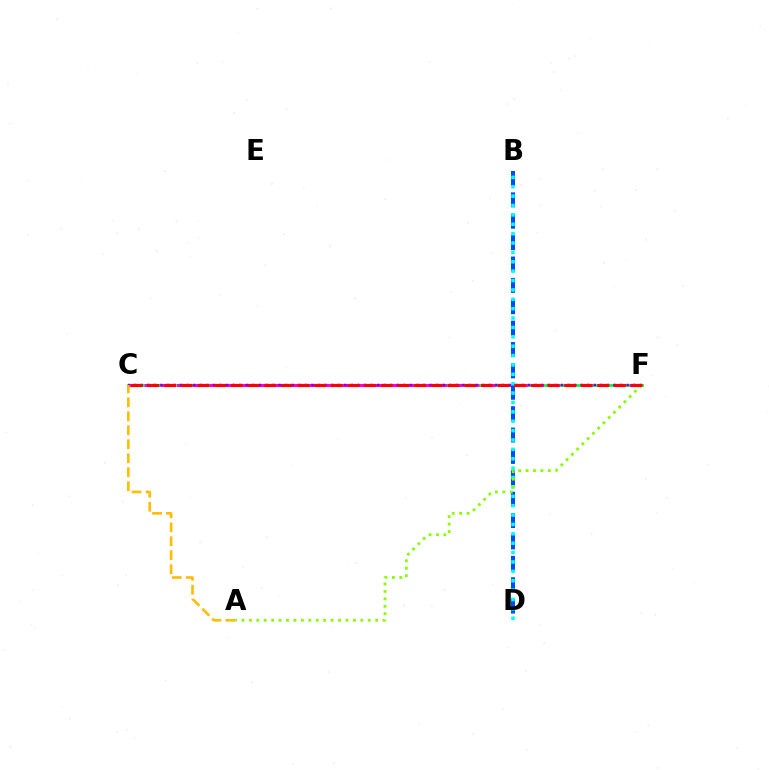{('C', 'F'): [{'color': '#00ff39', 'line_style': 'solid', 'thickness': 2.0}, {'color': '#ff00cf', 'line_style': 'dashed', 'thickness': 2.2}, {'color': '#7200ff', 'line_style': 'dotted', 'thickness': 1.78}, {'color': '#ff0000', 'line_style': 'dashed', 'thickness': 2.26}], ('B', 'D'): [{'color': '#004bff', 'line_style': 'dashed', 'thickness': 2.9}, {'color': '#00fff6', 'line_style': 'dotted', 'thickness': 2.55}], ('A', 'F'): [{'color': '#84ff00', 'line_style': 'dotted', 'thickness': 2.02}], ('A', 'C'): [{'color': '#ffbd00', 'line_style': 'dashed', 'thickness': 1.9}]}